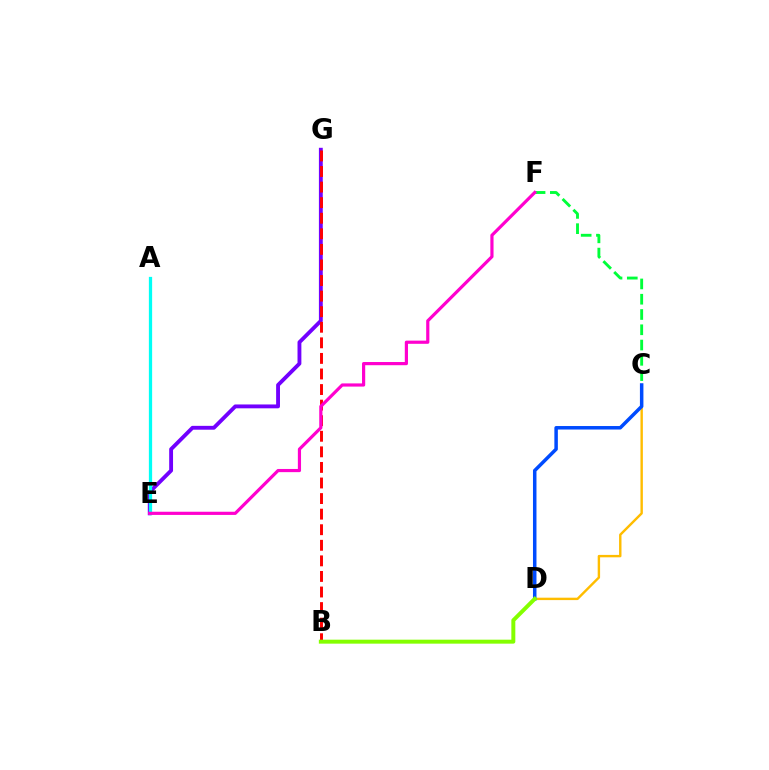{('C', 'F'): [{'color': '#00ff39', 'line_style': 'dashed', 'thickness': 2.07}], ('E', 'G'): [{'color': '#7200ff', 'line_style': 'solid', 'thickness': 2.78}], ('B', 'G'): [{'color': '#ff0000', 'line_style': 'dashed', 'thickness': 2.12}], ('A', 'E'): [{'color': '#00fff6', 'line_style': 'solid', 'thickness': 2.35}], ('C', 'D'): [{'color': '#ffbd00', 'line_style': 'solid', 'thickness': 1.73}, {'color': '#004bff', 'line_style': 'solid', 'thickness': 2.52}], ('E', 'F'): [{'color': '#ff00cf', 'line_style': 'solid', 'thickness': 2.29}], ('B', 'D'): [{'color': '#84ff00', 'line_style': 'solid', 'thickness': 2.86}]}